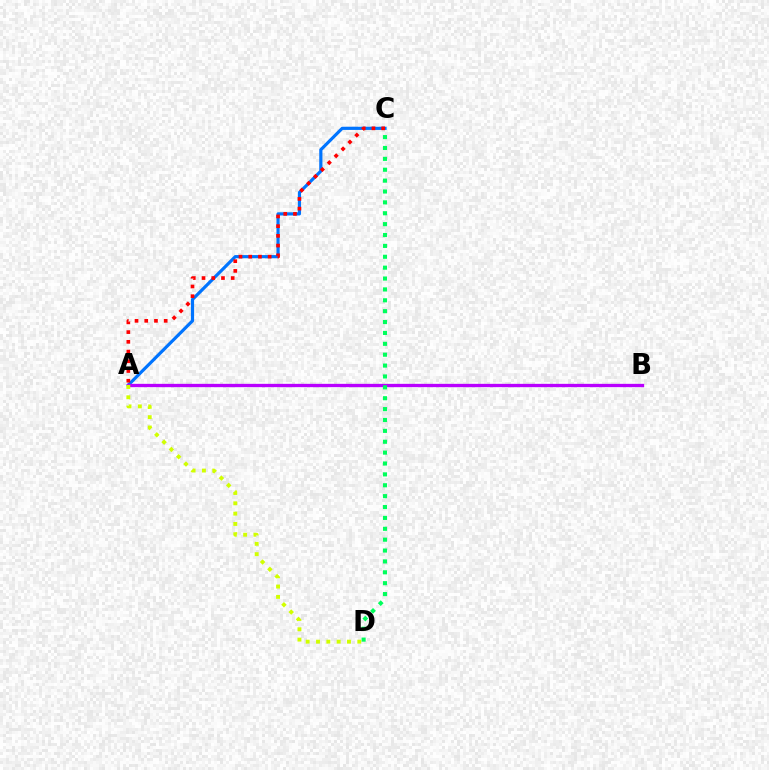{('A', 'C'): [{'color': '#0074ff', 'line_style': 'solid', 'thickness': 2.29}, {'color': '#ff0000', 'line_style': 'dotted', 'thickness': 2.64}], ('A', 'B'): [{'color': '#b900ff', 'line_style': 'solid', 'thickness': 2.38}], ('C', 'D'): [{'color': '#00ff5c', 'line_style': 'dotted', 'thickness': 2.96}], ('A', 'D'): [{'color': '#d1ff00', 'line_style': 'dotted', 'thickness': 2.8}]}